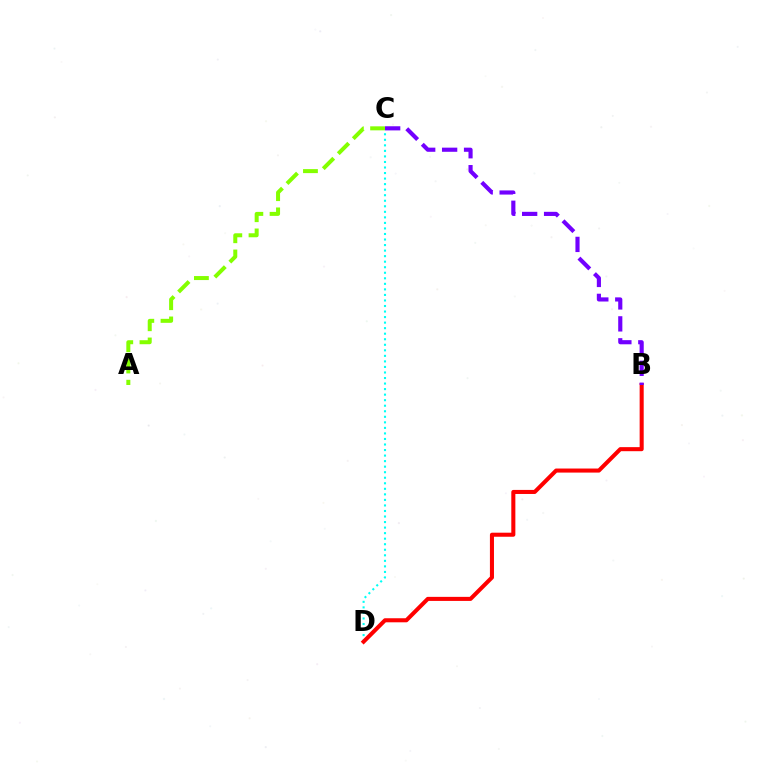{('C', 'D'): [{'color': '#00fff6', 'line_style': 'dotted', 'thickness': 1.51}], ('B', 'D'): [{'color': '#ff0000', 'line_style': 'solid', 'thickness': 2.92}], ('A', 'C'): [{'color': '#84ff00', 'line_style': 'dashed', 'thickness': 2.88}], ('B', 'C'): [{'color': '#7200ff', 'line_style': 'dashed', 'thickness': 2.98}]}